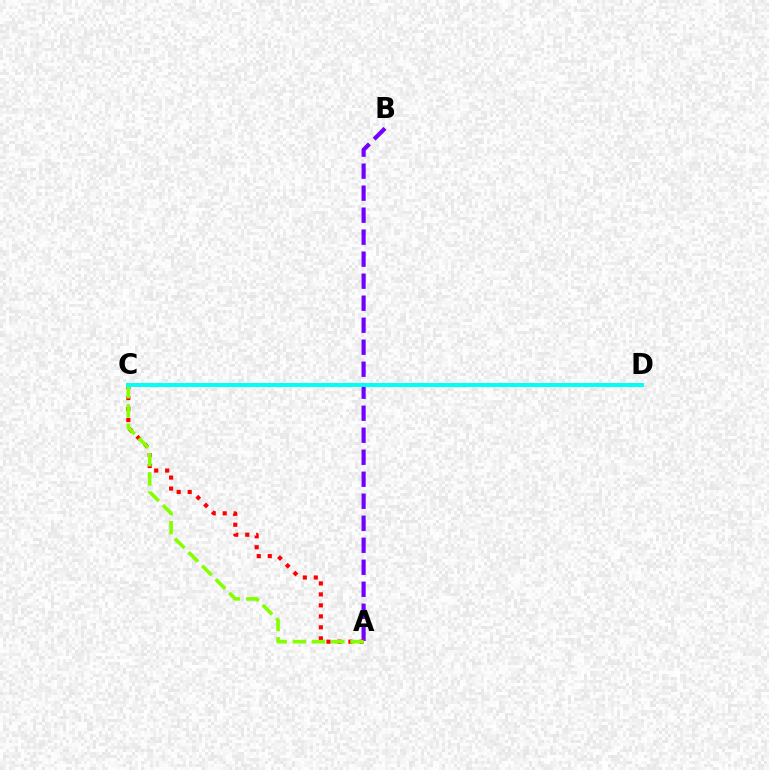{('A', 'B'): [{'color': '#7200ff', 'line_style': 'dashed', 'thickness': 2.99}], ('A', 'C'): [{'color': '#ff0000', 'line_style': 'dotted', 'thickness': 2.98}, {'color': '#84ff00', 'line_style': 'dashed', 'thickness': 2.61}], ('C', 'D'): [{'color': '#00fff6', 'line_style': 'solid', 'thickness': 2.84}]}